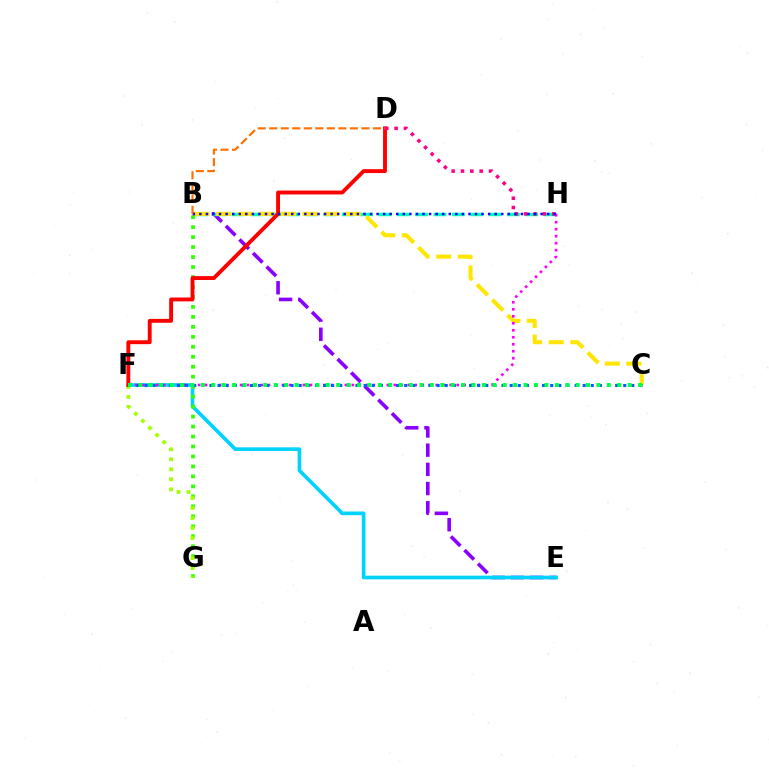{('B', 'E'): [{'color': '#8a00ff', 'line_style': 'dashed', 'thickness': 2.61}], ('B', 'H'): [{'color': '#00ffbb', 'line_style': 'dashed', 'thickness': 2.49}, {'color': '#1900ff', 'line_style': 'dotted', 'thickness': 1.78}], ('E', 'F'): [{'color': '#00d3ff', 'line_style': 'solid', 'thickness': 2.64}], ('B', 'G'): [{'color': '#31ff00', 'line_style': 'dotted', 'thickness': 2.71}], ('B', 'C'): [{'color': '#ffe600', 'line_style': 'dashed', 'thickness': 2.94}], ('F', 'H'): [{'color': '#fa00f9', 'line_style': 'dotted', 'thickness': 1.9}], ('C', 'F'): [{'color': '#005dff', 'line_style': 'dotted', 'thickness': 2.2}, {'color': '#00ff45', 'line_style': 'dotted', 'thickness': 2.83}], ('F', 'G'): [{'color': '#a2ff00', 'line_style': 'dotted', 'thickness': 2.72}], ('D', 'F'): [{'color': '#ff0000', 'line_style': 'solid', 'thickness': 2.79}], ('D', 'H'): [{'color': '#ff0088', 'line_style': 'dotted', 'thickness': 2.54}], ('B', 'D'): [{'color': '#ff7000', 'line_style': 'dashed', 'thickness': 1.57}]}